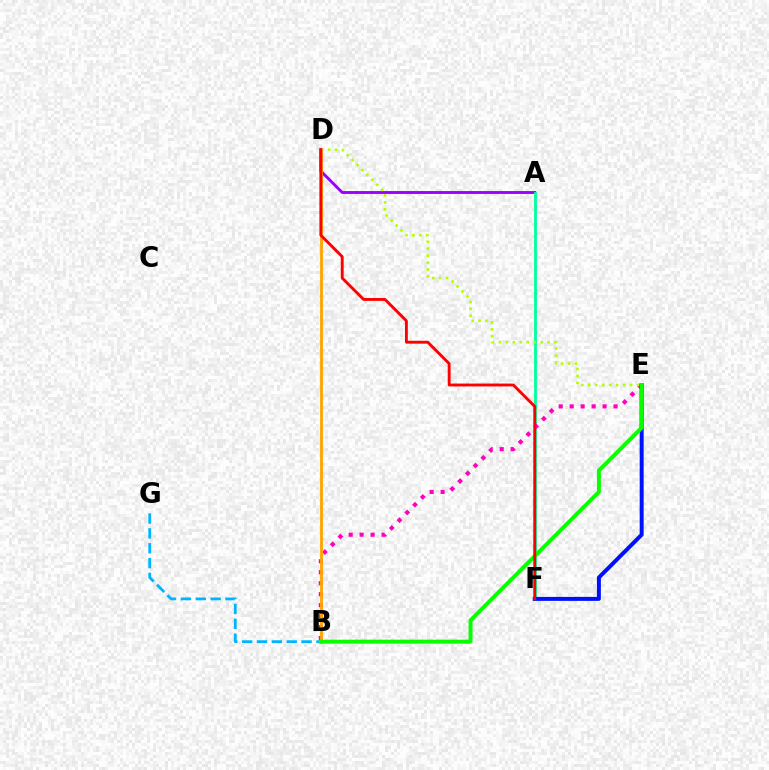{('A', 'D'): [{'color': '#9b00ff', 'line_style': 'solid', 'thickness': 2.08}], ('A', 'F'): [{'color': '#00ff9d', 'line_style': 'solid', 'thickness': 2.02}], ('B', 'E'): [{'color': '#ff00bd', 'line_style': 'dotted', 'thickness': 2.98}, {'color': '#08ff00', 'line_style': 'solid', 'thickness': 2.85}], ('B', 'G'): [{'color': '#00b5ff', 'line_style': 'dashed', 'thickness': 2.02}], ('D', 'E'): [{'color': '#b3ff00', 'line_style': 'dotted', 'thickness': 1.89}], ('E', 'F'): [{'color': '#0010ff', 'line_style': 'solid', 'thickness': 2.86}], ('B', 'D'): [{'color': '#ffa500', 'line_style': 'solid', 'thickness': 2.03}], ('D', 'F'): [{'color': '#ff0000', 'line_style': 'solid', 'thickness': 2.07}]}